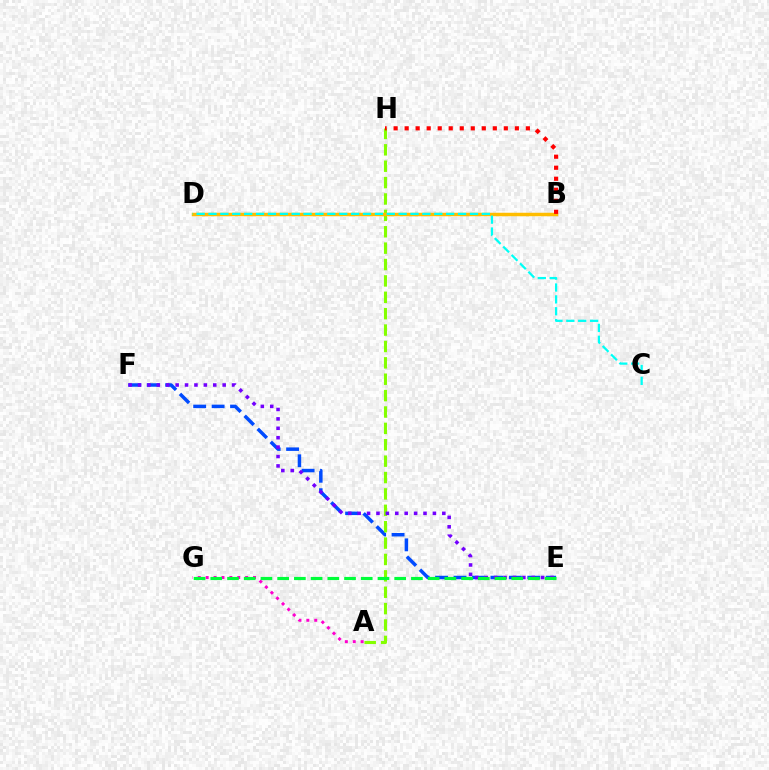{('A', 'G'): [{'color': '#ff00cf', 'line_style': 'dotted', 'thickness': 2.14}], ('E', 'F'): [{'color': '#004bff', 'line_style': 'dashed', 'thickness': 2.51}, {'color': '#7200ff', 'line_style': 'dotted', 'thickness': 2.56}], ('A', 'H'): [{'color': '#84ff00', 'line_style': 'dashed', 'thickness': 2.23}], ('B', 'D'): [{'color': '#ffbd00', 'line_style': 'solid', 'thickness': 2.5}], ('E', 'G'): [{'color': '#00ff39', 'line_style': 'dashed', 'thickness': 2.27}], ('B', 'H'): [{'color': '#ff0000', 'line_style': 'dotted', 'thickness': 2.99}], ('C', 'D'): [{'color': '#00fff6', 'line_style': 'dashed', 'thickness': 1.61}]}